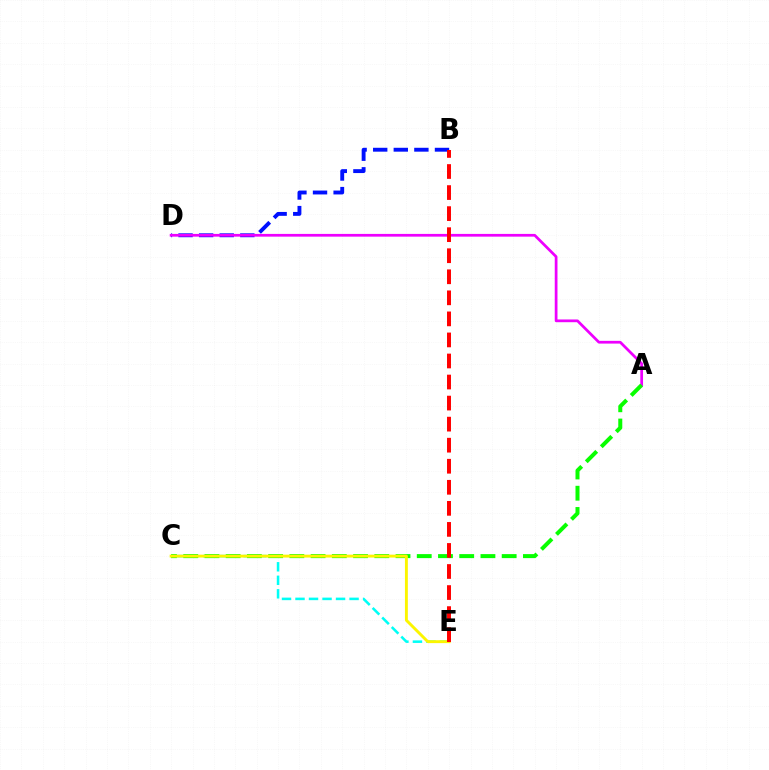{('C', 'E'): [{'color': '#00fff6', 'line_style': 'dashed', 'thickness': 1.84}, {'color': '#fcf500', 'line_style': 'solid', 'thickness': 2.09}], ('B', 'D'): [{'color': '#0010ff', 'line_style': 'dashed', 'thickness': 2.8}], ('A', 'D'): [{'color': '#ee00ff', 'line_style': 'solid', 'thickness': 1.97}], ('A', 'C'): [{'color': '#08ff00', 'line_style': 'dashed', 'thickness': 2.88}], ('B', 'E'): [{'color': '#ff0000', 'line_style': 'dashed', 'thickness': 2.86}]}